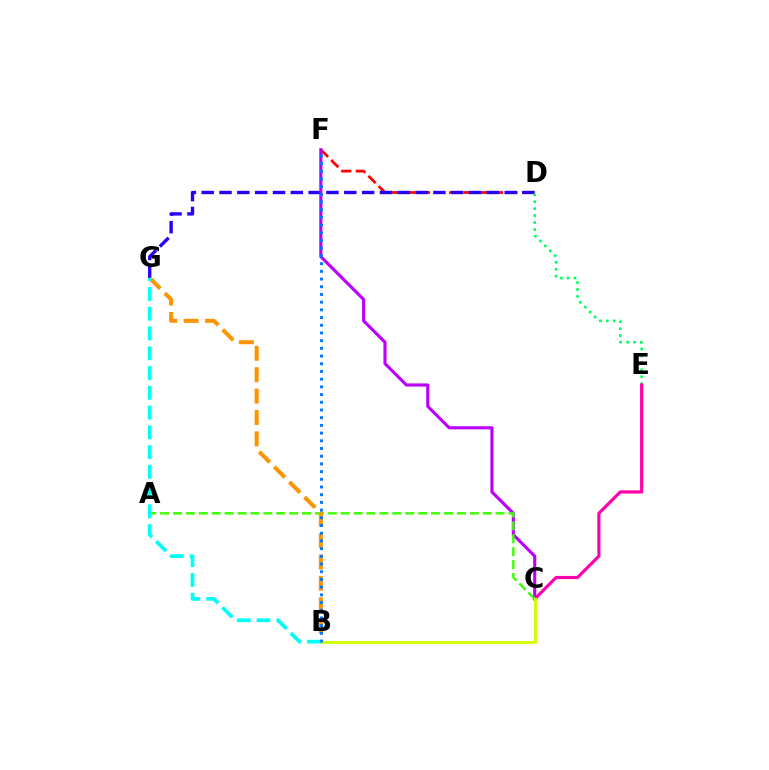{('D', 'F'): [{'color': '#ff0000', 'line_style': 'dashed', 'thickness': 1.98}], ('D', 'G'): [{'color': '#2500ff', 'line_style': 'dashed', 'thickness': 2.42}], ('D', 'E'): [{'color': '#00ff5c', 'line_style': 'dotted', 'thickness': 1.89}], ('C', 'F'): [{'color': '#b900ff', 'line_style': 'solid', 'thickness': 2.24}], ('C', 'E'): [{'color': '#ff00ac', 'line_style': 'solid', 'thickness': 2.27}], ('A', 'C'): [{'color': '#3dff00', 'line_style': 'dashed', 'thickness': 1.75}], ('B', 'C'): [{'color': '#d1ff00', 'line_style': 'solid', 'thickness': 2.06}], ('B', 'G'): [{'color': '#ff9400', 'line_style': 'dashed', 'thickness': 2.91}, {'color': '#00fff6', 'line_style': 'dashed', 'thickness': 2.68}], ('B', 'F'): [{'color': '#0074ff', 'line_style': 'dotted', 'thickness': 2.09}]}